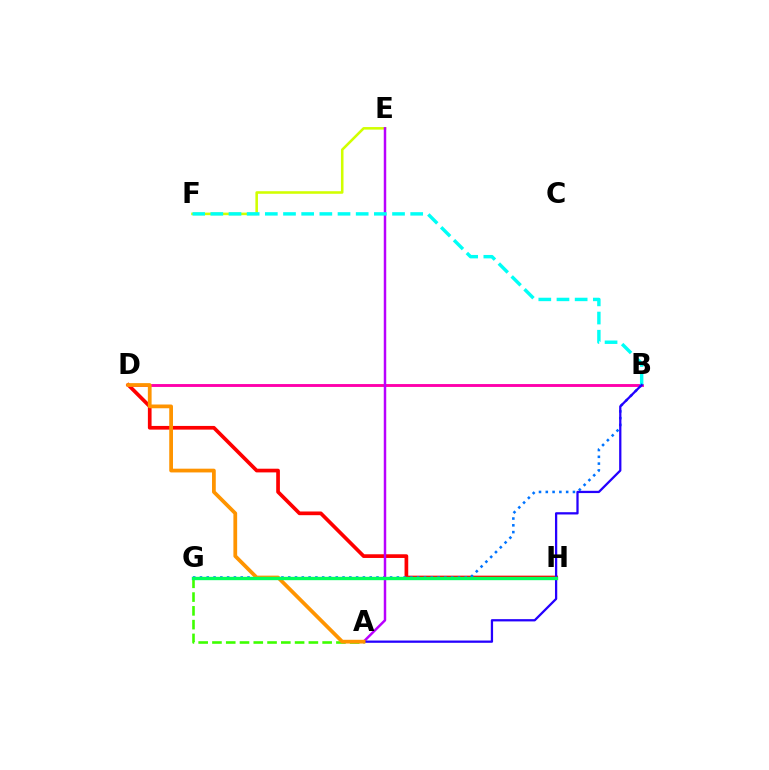{('D', 'H'): [{'color': '#ff0000', 'line_style': 'solid', 'thickness': 2.66}], ('E', 'F'): [{'color': '#d1ff00', 'line_style': 'solid', 'thickness': 1.85}], ('A', 'G'): [{'color': '#3dff00', 'line_style': 'dashed', 'thickness': 1.87}], ('B', 'D'): [{'color': '#ff00ac', 'line_style': 'solid', 'thickness': 2.07}], ('B', 'G'): [{'color': '#0074ff', 'line_style': 'dotted', 'thickness': 1.84}], ('A', 'E'): [{'color': '#b900ff', 'line_style': 'solid', 'thickness': 1.78}], ('B', 'F'): [{'color': '#00fff6', 'line_style': 'dashed', 'thickness': 2.47}], ('A', 'B'): [{'color': '#2500ff', 'line_style': 'solid', 'thickness': 1.63}], ('A', 'D'): [{'color': '#ff9400', 'line_style': 'solid', 'thickness': 2.7}], ('G', 'H'): [{'color': '#00ff5c', 'line_style': 'solid', 'thickness': 2.42}]}